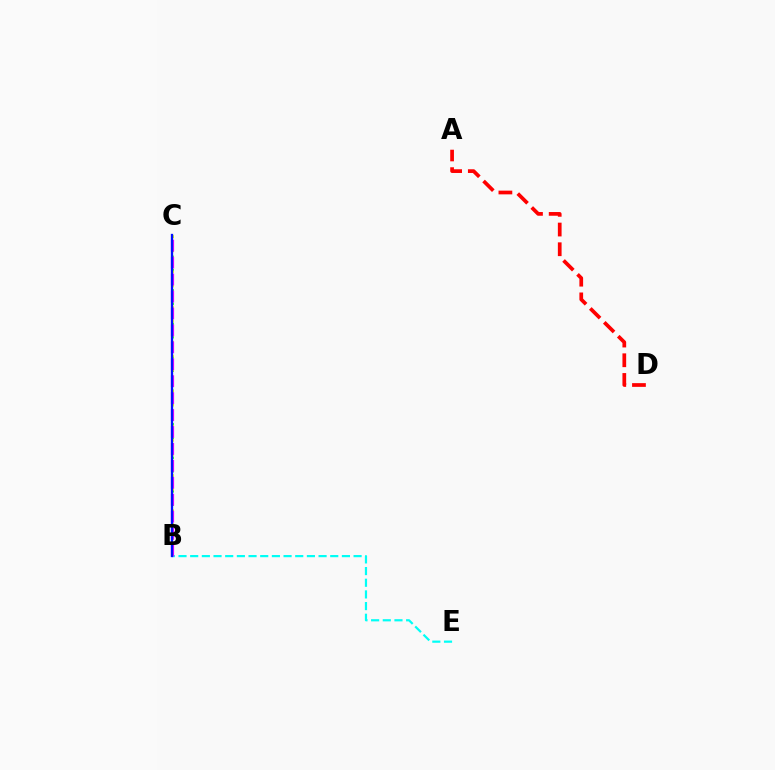{('B', 'C'): [{'color': '#08ff00', 'line_style': 'dotted', 'thickness': 1.82}, {'color': '#fcf500', 'line_style': 'dotted', 'thickness': 1.91}, {'color': '#ee00ff', 'line_style': 'dashed', 'thickness': 2.3}, {'color': '#0010ff', 'line_style': 'solid', 'thickness': 1.66}], ('A', 'D'): [{'color': '#ff0000', 'line_style': 'dashed', 'thickness': 2.68}], ('B', 'E'): [{'color': '#00fff6', 'line_style': 'dashed', 'thickness': 1.59}]}